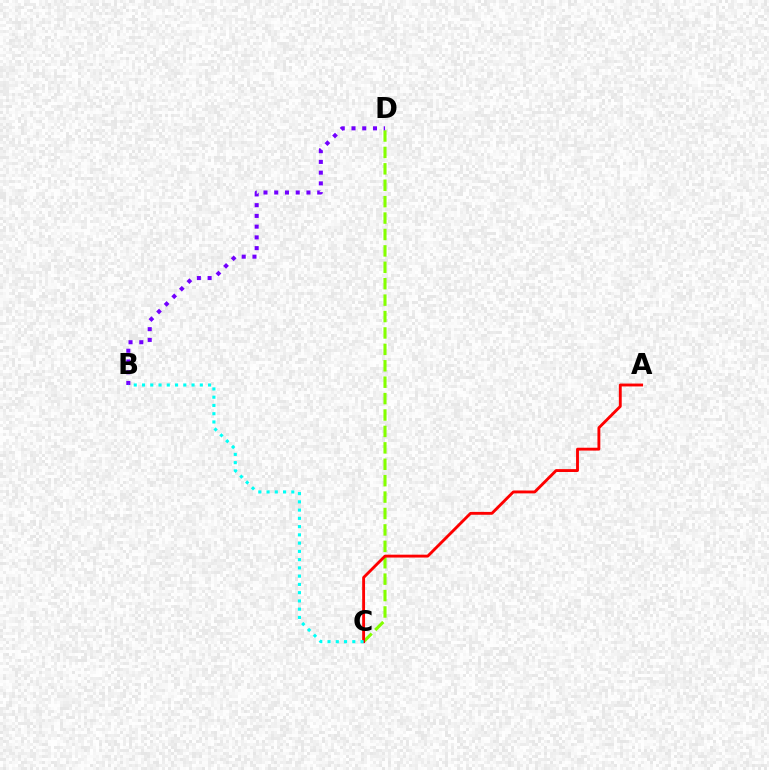{('C', 'D'): [{'color': '#84ff00', 'line_style': 'dashed', 'thickness': 2.23}], ('B', 'D'): [{'color': '#7200ff', 'line_style': 'dotted', 'thickness': 2.92}], ('A', 'C'): [{'color': '#ff0000', 'line_style': 'solid', 'thickness': 2.07}], ('B', 'C'): [{'color': '#00fff6', 'line_style': 'dotted', 'thickness': 2.24}]}